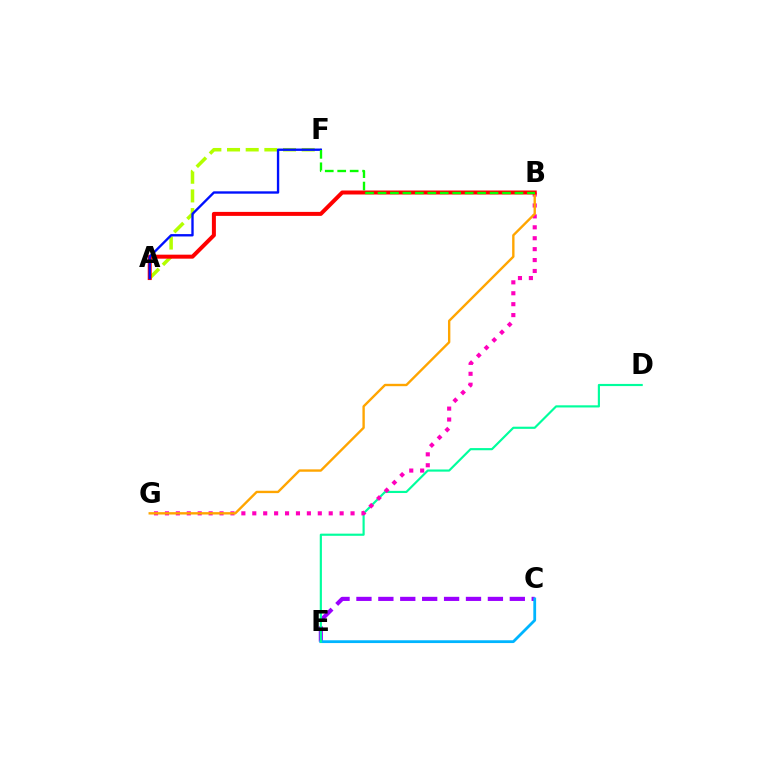{('A', 'F'): [{'color': '#b3ff00', 'line_style': 'dashed', 'thickness': 2.54}, {'color': '#0010ff', 'line_style': 'solid', 'thickness': 1.7}], ('C', 'E'): [{'color': '#9b00ff', 'line_style': 'dashed', 'thickness': 2.98}, {'color': '#00b5ff', 'line_style': 'solid', 'thickness': 2.01}], ('D', 'E'): [{'color': '#00ff9d', 'line_style': 'solid', 'thickness': 1.55}], ('B', 'G'): [{'color': '#ff00bd', 'line_style': 'dotted', 'thickness': 2.97}, {'color': '#ffa500', 'line_style': 'solid', 'thickness': 1.71}], ('A', 'B'): [{'color': '#ff0000', 'line_style': 'solid', 'thickness': 2.88}], ('B', 'F'): [{'color': '#08ff00', 'line_style': 'dashed', 'thickness': 1.69}]}